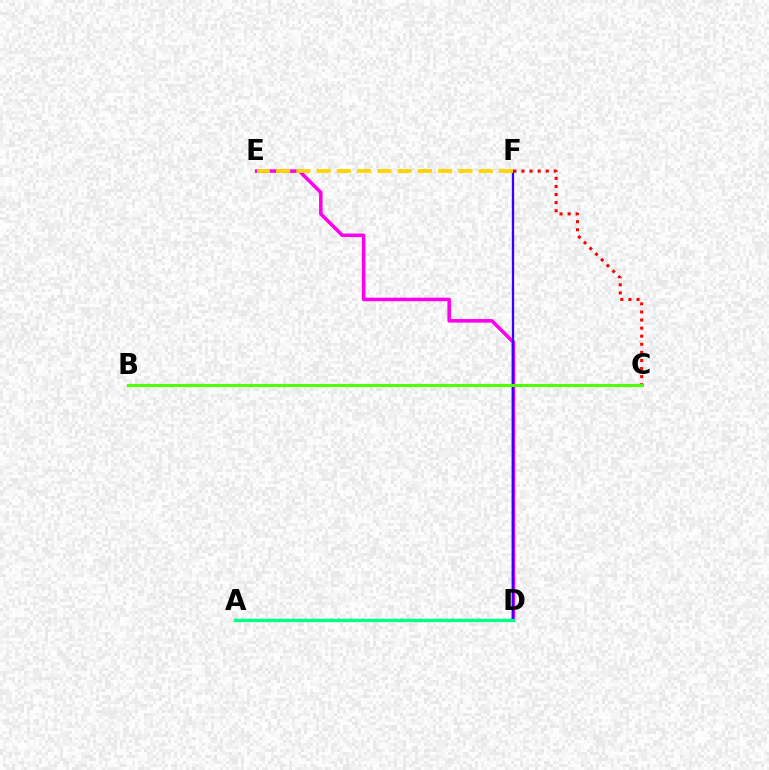{('D', 'E'): [{'color': '#ff00ed', 'line_style': 'solid', 'thickness': 2.57}], ('C', 'F'): [{'color': '#ff0000', 'line_style': 'dotted', 'thickness': 2.2}], ('D', 'F'): [{'color': '#3700ff', 'line_style': 'solid', 'thickness': 1.66}], ('E', 'F'): [{'color': '#ffd500', 'line_style': 'dashed', 'thickness': 2.75}], ('B', 'C'): [{'color': '#4fff00', 'line_style': 'solid', 'thickness': 2.22}], ('A', 'D'): [{'color': '#009eff', 'line_style': 'dotted', 'thickness': 1.73}, {'color': '#00ff86', 'line_style': 'solid', 'thickness': 2.39}]}